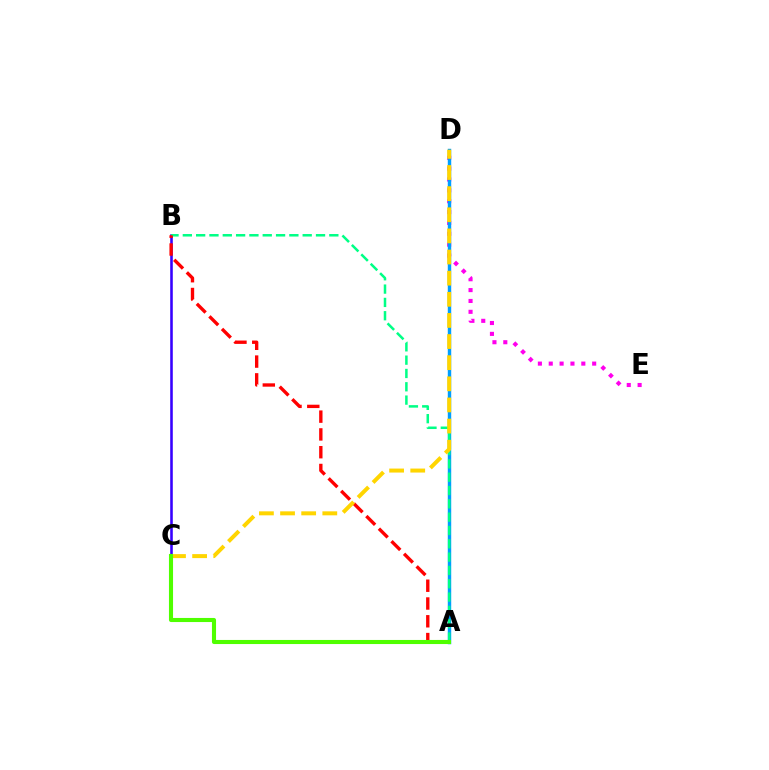{('D', 'E'): [{'color': '#ff00ed', 'line_style': 'dotted', 'thickness': 2.95}], ('A', 'D'): [{'color': '#009eff', 'line_style': 'solid', 'thickness': 2.47}], ('B', 'C'): [{'color': '#3700ff', 'line_style': 'solid', 'thickness': 1.85}], ('A', 'B'): [{'color': '#00ff86', 'line_style': 'dashed', 'thickness': 1.81}, {'color': '#ff0000', 'line_style': 'dashed', 'thickness': 2.42}], ('C', 'D'): [{'color': '#ffd500', 'line_style': 'dashed', 'thickness': 2.87}], ('A', 'C'): [{'color': '#4fff00', 'line_style': 'solid', 'thickness': 2.95}]}